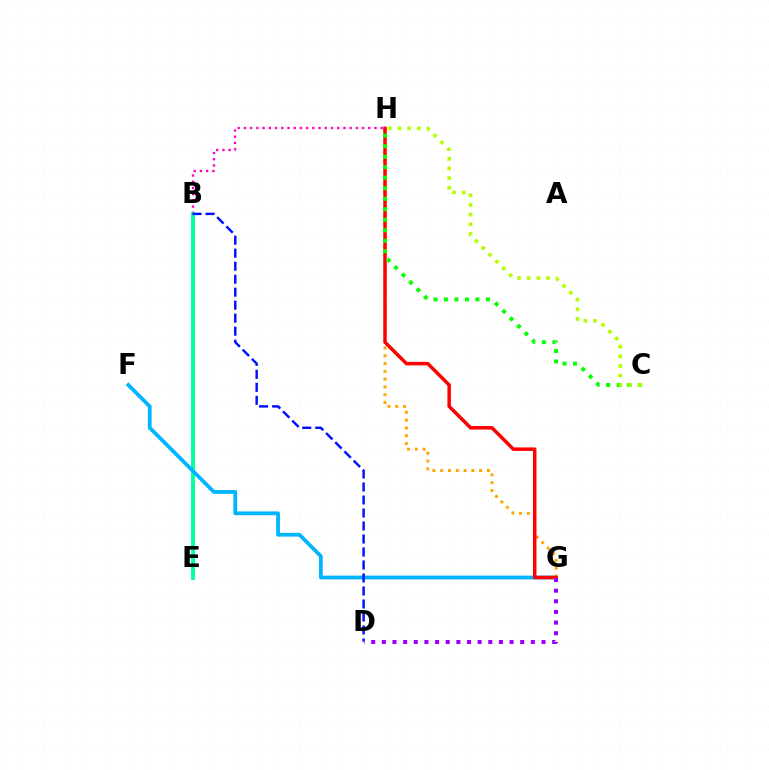{('B', 'H'): [{'color': '#ff00bd', 'line_style': 'dotted', 'thickness': 1.69}], ('B', 'E'): [{'color': '#00ff9d', 'line_style': 'solid', 'thickness': 2.77}], ('F', 'G'): [{'color': '#00b5ff', 'line_style': 'solid', 'thickness': 2.71}], ('G', 'H'): [{'color': '#ffa500', 'line_style': 'dotted', 'thickness': 2.12}, {'color': '#ff0000', 'line_style': 'solid', 'thickness': 2.51}], ('B', 'D'): [{'color': '#0010ff', 'line_style': 'dashed', 'thickness': 1.77}], ('D', 'G'): [{'color': '#9b00ff', 'line_style': 'dotted', 'thickness': 2.89}], ('C', 'H'): [{'color': '#08ff00', 'line_style': 'dotted', 'thickness': 2.86}, {'color': '#b3ff00', 'line_style': 'dotted', 'thickness': 2.62}]}